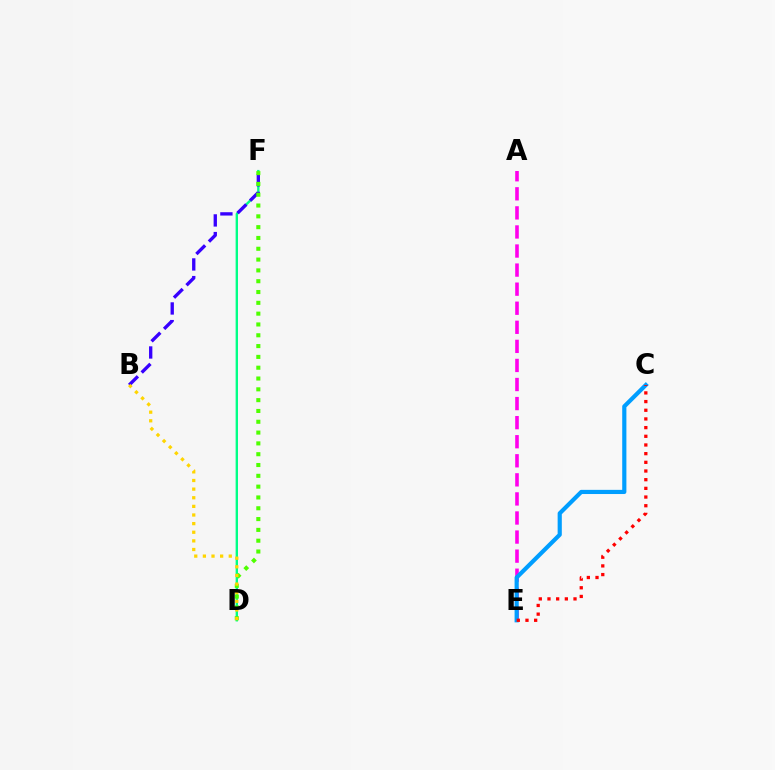{('D', 'F'): [{'color': '#00ff86', 'line_style': 'solid', 'thickness': 1.71}, {'color': '#4fff00', 'line_style': 'dotted', 'thickness': 2.94}], ('A', 'E'): [{'color': '#ff00ed', 'line_style': 'dashed', 'thickness': 2.59}], ('B', 'F'): [{'color': '#3700ff', 'line_style': 'dashed', 'thickness': 2.4}], ('C', 'E'): [{'color': '#009eff', 'line_style': 'solid', 'thickness': 3.0}, {'color': '#ff0000', 'line_style': 'dotted', 'thickness': 2.36}], ('B', 'D'): [{'color': '#ffd500', 'line_style': 'dotted', 'thickness': 2.34}]}